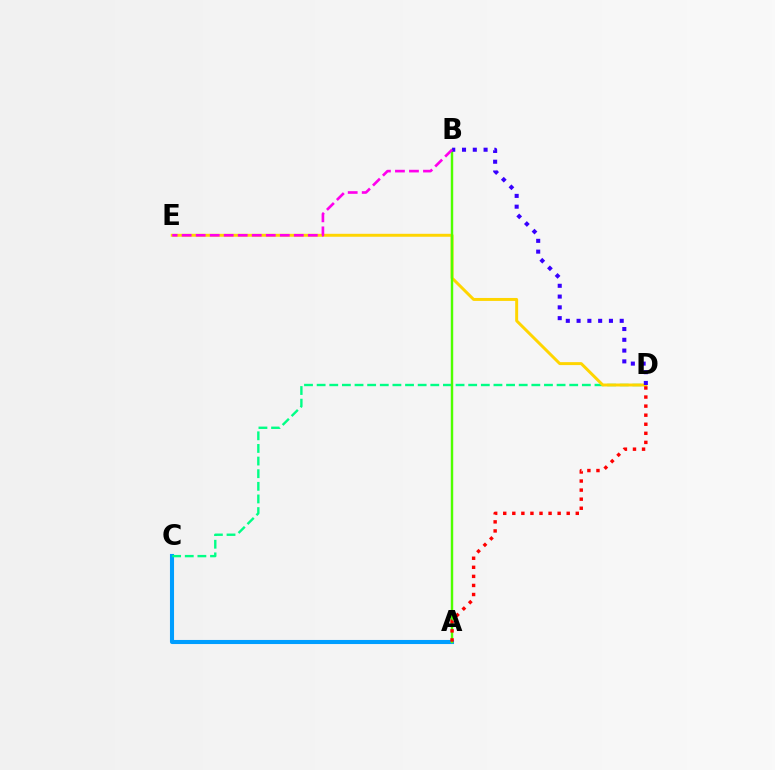{('A', 'C'): [{'color': '#009eff', 'line_style': 'solid', 'thickness': 2.93}], ('C', 'D'): [{'color': '#00ff86', 'line_style': 'dashed', 'thickness': 1.72}], ('D', 'E'): [{'color': '#ffd500', 'line_style': 'solid', 'thickness': 2.13}], ('A', 'B'): [{'color': '#4fff00', 'line_style': 'solid', 'thickness': 1.75}], ('A', 'D'): [{'color': '#ff0000', 'line_style': 'dotted', 'thickness': 2.46}], ('B', 'D'): [{'color': '#3700ff', 'line_style': 'dotted', 'thickness': 2.93}], ('B', 'E'): [{'color': '#ff00ed', 'line_style': 'dashed', 'thickness': 1.9}]}